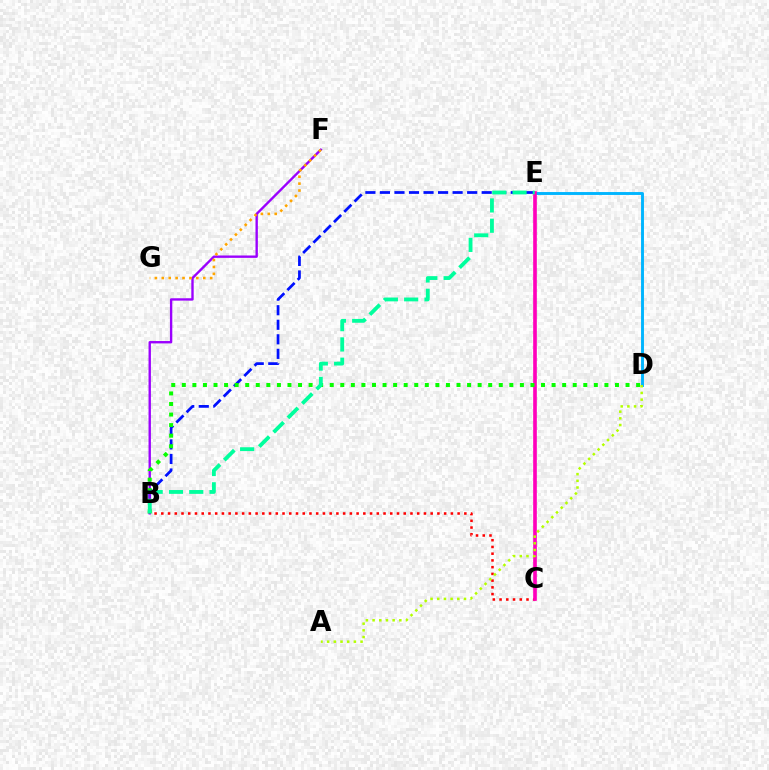{('B', 'C'): [{'color': '#ff0000', 'line_style': 'dotted', 'thickness': 1.83}], ('B', 'E'): [{'color': '#0010ff', 'line_style': 'dashed', 'thickness': 1.98}, {'color': '#00ff9d', 'line_style': 'dashed', 'thickness': 2.76}], ('B', 'F'): [{'color': '#9b00ff', 'line_style': 'solid', 'thickness': 1.71}], ('D', 'E'): [{'color': '#00b5ff', 'line_style': 'solid', 'thickness': 2.09}], ('F', 'G'): [{'color': '#ffa500', 'line_style': 'dotted', 'thickness': 1.88}], ('C', 'E'): [{'color': '#ff00bd', 'line_style': 'solid', 'thickness': 2.62}], ('B', 'D'): [{'color': '#08ff00', 'line_style': 'dotted', 'thickness': 2.87}], ('A', 'D'): [{'color': '#b3ff00', 'line_style': 'dotted', 'thickness': 1.82}]}